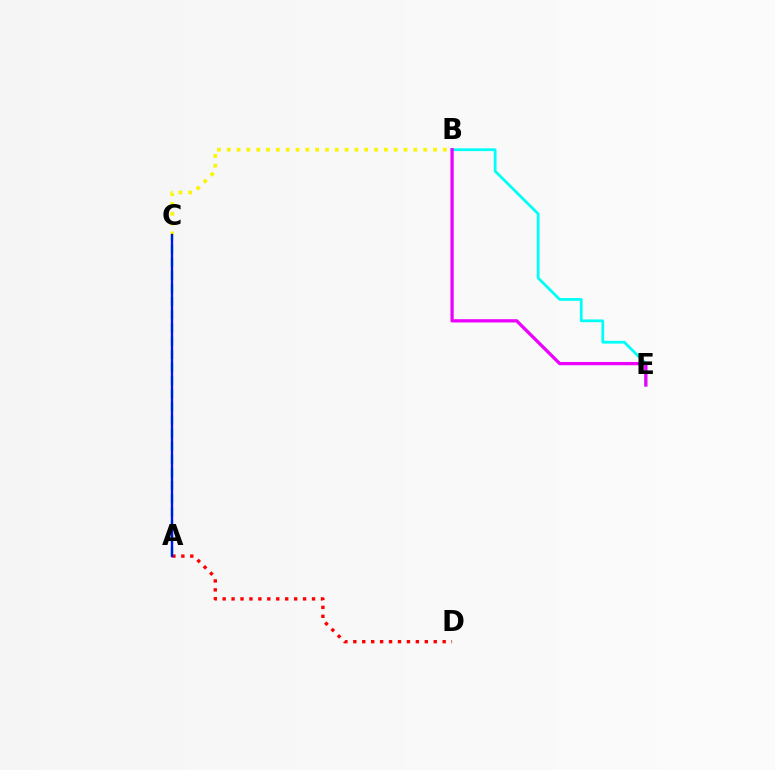{('A', 'C'): [{'color': '#08ff00', 'line_style': 'dashed', 'thickness': 1.79}, {'color': '#0010ff', 'line_style': 'solid', 'thickness': 1.68}], ('B', 'E'): [{'color': '#00fff6', 'line_style': 'solid', 'thickness': 1.99}, {'color': '#ee00ff', 'line_style': 'solid', 'thickness': 2.35}], ('A', 'D'): [{'color': '#ff0000', 'line_style': 'dotted', 'thickness': 2.43}], ('B', 'C'): [{'color': '#fcf500', 'line_style': 'dotted', 'thickness': 2.67}]}